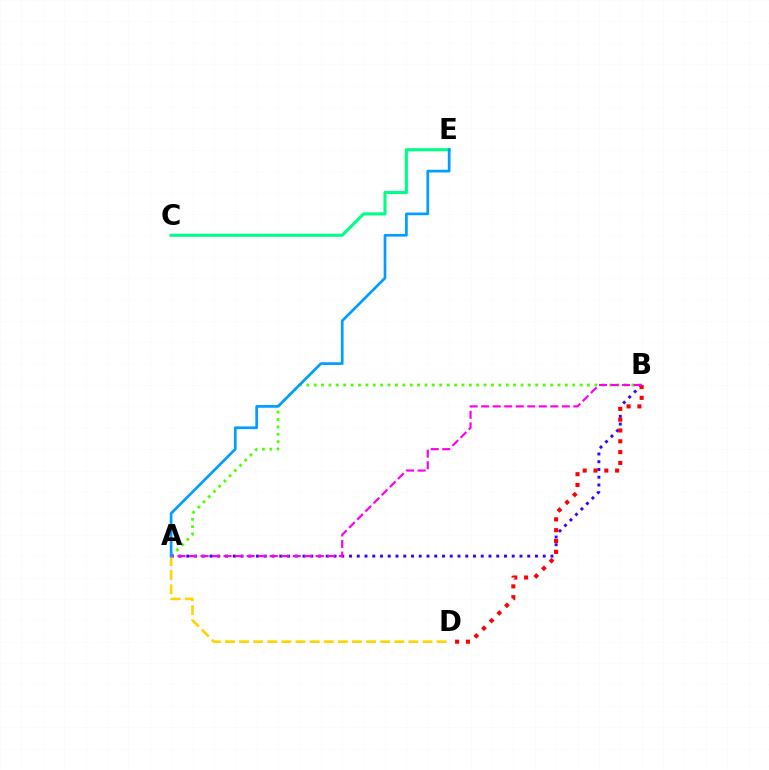{('A', 'B'): [{'color': '#4fff00', 'line_style': 'dotted', 'thickness': 2.01}, {'color': '#3700ff', 'line_style': 'dotted', 'thickness': 2.11}, {'color': '#ff00ed', 'line_style': 'dashed', 'thickness': 1.57}], ('C', 'E'): [{'color': '#00ff86', 'line_style': 'solid', 'thickness': 2.24}], ('B', 'D'): [{'color': '#ff0000', 'line_style': 'dotted', 'thickness': 2.94}], ('A', 'D'): [{'color': '#ffd500', 'line_style': 'dashed', 'thickness': 1.92}], ('A', 'E'): [{'color': '#009eff', 'line_style': 'solid', 'thickness': 1.95}]}